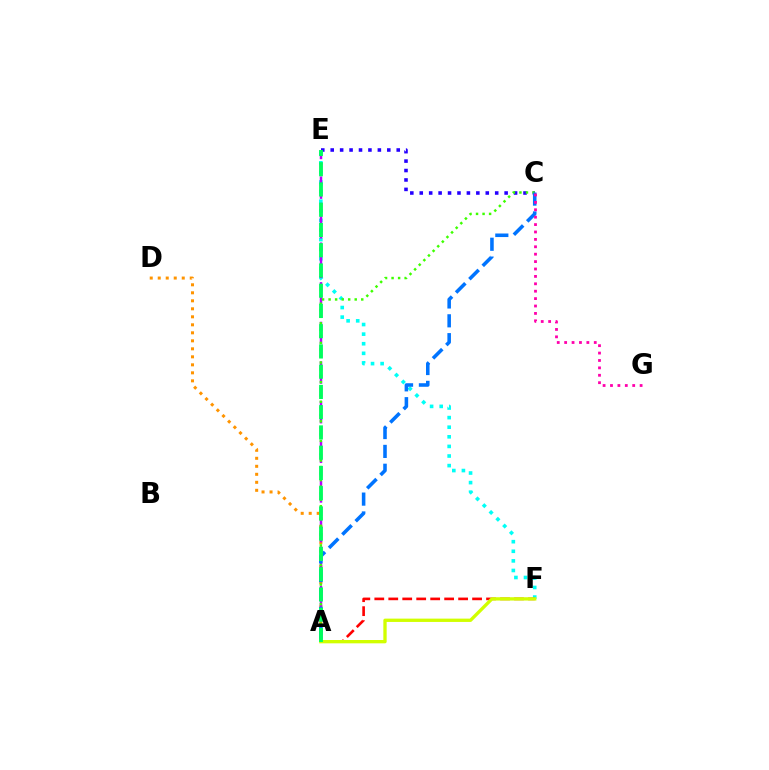{('E', 'F'): [{'color': '#00fff6', 'line_style': 'dotted', 'thickness': 2.61}], ('C', 'E'): [{'color': '#2500ff', 'line_style': 'dotted', 'thickness': 2.56}], ('A', 'D'): [{'color': '#ff9400', 'line_style': 'dotted', 'thickness': 2.17}], ('A', 'F'): [{'color': '#ff0000', 'line_style': 'dashed', 'thickness': 1.9}, {'color': '#d1ff00', 'line_style': 'solid', 'thickness': 2.39}], ('A', 'E'): [{'color': '#b900ff', 'line_style': 'dashed', 'thickness': 1.79}, {'color': '#00ff5c', 'line_style': 'dashed', 'thickness': 2.75}], ('A', 'C'): [{'color': '#3dff00', 'line_style': 'dotted', 'thickness': 1.77}, {'color': '#0074ff', 'line_style': 'dashed', 'thickness': 2.56}], ('C', 'G'): [{'color': '#ff00ac', 'line_style': 'dotted', 'thickness': 2.01}]}